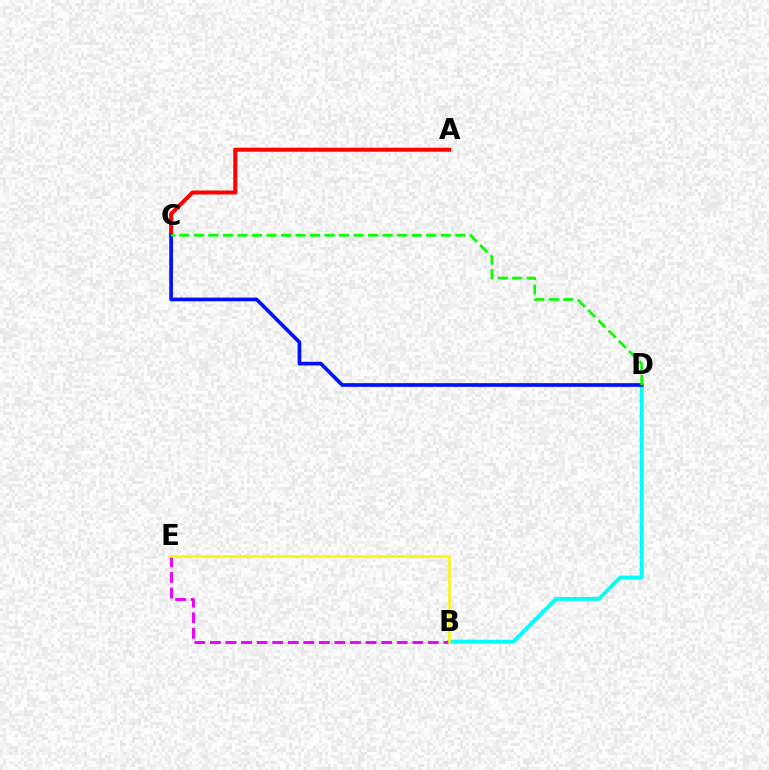{('B', 'D'): [{'color': '#00fff6', 'line_style': 'solid', 'thickness': 2.78}], ('B', 'E'): [{'color': '#ee00ff', 'line_style': 'dashed', 'thickness': 2.11}, {'color': '#fcf500', 'line_style': 'solid', 'thickness': 1.81}], ('A', 'C'): [{'color': '#ff0000', 'line_style': 'solid', 'thickness': 2.89}], ('C', 'D'): [{'color': '#0010ff', 'line_style': 'solid', 'thickness': 2.65}, {'color': '#08ff00', 'line_style': 'dashed', 'thickness': 1.97}]}